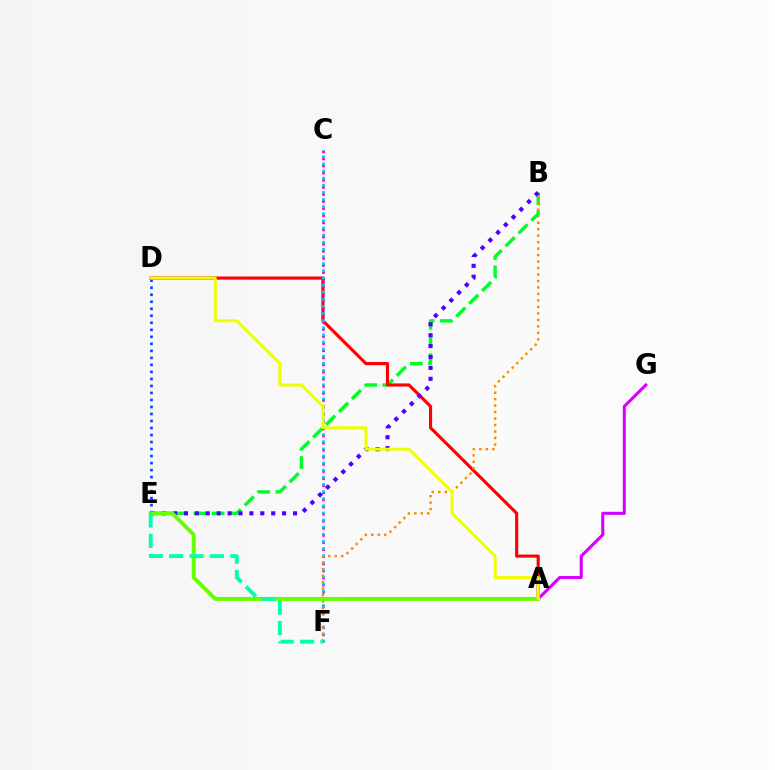{('B', 'E'): [{'color': '#00ff27', 'line_style': 'dashed', 'thickness': 2.47}, {'color': '#4f00ff', 'line_style': 'dotted', 'thickness': 2.96}], ('A', 'D'): [{'color': '#ff0000', 'line_style': 'solid', 'thickness': 2.26}, {'color': '#eeff00', 'line_style': 'solid', 'thickness': 2.15}], ('D', 'E'): [{'color': '#003fff', 'line_style': 'dotted', 'thickness': 1.91}], ('C', 'F'): [{'color': '#ff00a0', 'line_style': 'dotted', 'thickness': 1.93}, {'color': '#00c7ff', 'line_style': 'dotted', 'thickness': 1.94}], ('A', 'G'): [{'color': '#d600ff', 'line_style': 'solid', 'thickness': 2.21}], ('B', 'F'): [{'color': '#ff8800', 'line_style': 'dotted', 'thickness': 1.76}], ('A', 'E'): [{'color': '#66ff00', 'line_style': 'solid', 'thickness': 2.84}], ('E', 'F'): [{'color': '#00ffaf', 'line_style': 'dashed', 'thickness': 2.77}]}